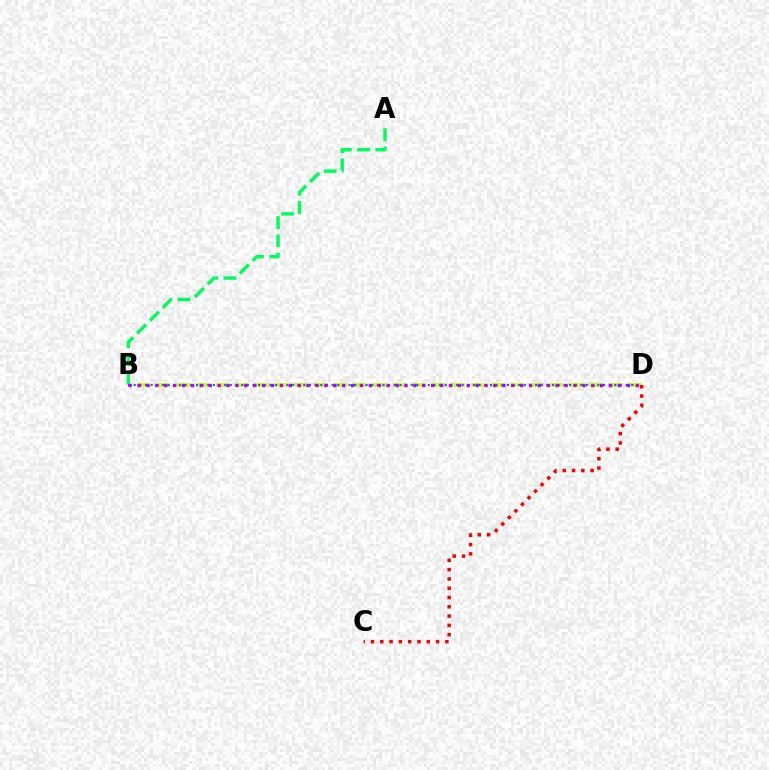{('B', 'D'): [{'color': '#d1ff00', 'line_style': 'dashed', 'thickness': 2.67}, {'color': '#0074ff', 'line_style': 'dotted', 'thickness': 1.54}, {'color': '#b900ff', 'line_style': 'dotted', 'thickness': 2.42}], ('A', 'B'): [{'color': '#00ff5c', 'line_style': 'dashed', 'thickness': 2.48}], ('C', 'D'): [{'color': '#ff0000', 'line_style': 'dotted', 'thickness': 2.52}]}